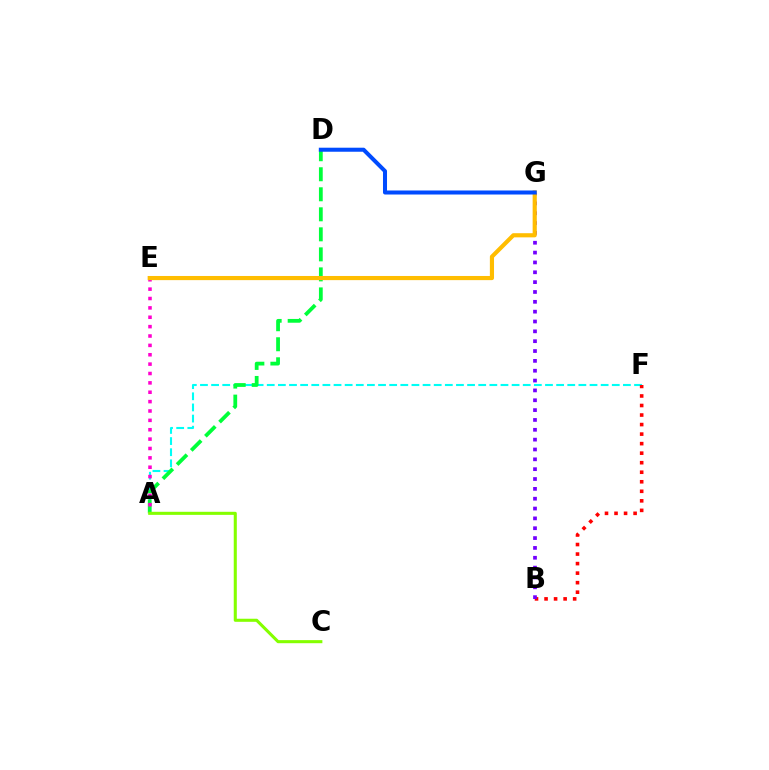{('A', 'F'): [{'color': '#00fff6', 'line_style': 'dashed', 'thickness': 1.51}], ('A', 'D'): [{'color': '#00ff39', 'line_style': 'dashed', 'thickness': 2.72}], ('B', 'F'): [{'color': '#ff0000', 'line_style': 'dotted', 'thickness': 2.59}], ('B', 'G'): [{'color': '#7200ff', 'line_style': 'dotted', 'thickness': 2.67}], ('A', 'E'): [{'color': '#ff00cf', 'line_style': 'dotted', 'thickness': 2.55}], ('E', 'G'): [{'color': '#ffbd00', 'line_style': 'solid', 'thickness': 2.99}], ('D', 'G'): [{'color': '#004bff', 'line_style': 'solid', 'thickness': 2.9}], ('A', 'C'): [{'color': '#84ff00', 'line_style': 'solid', 'thickness': 2.21}]}